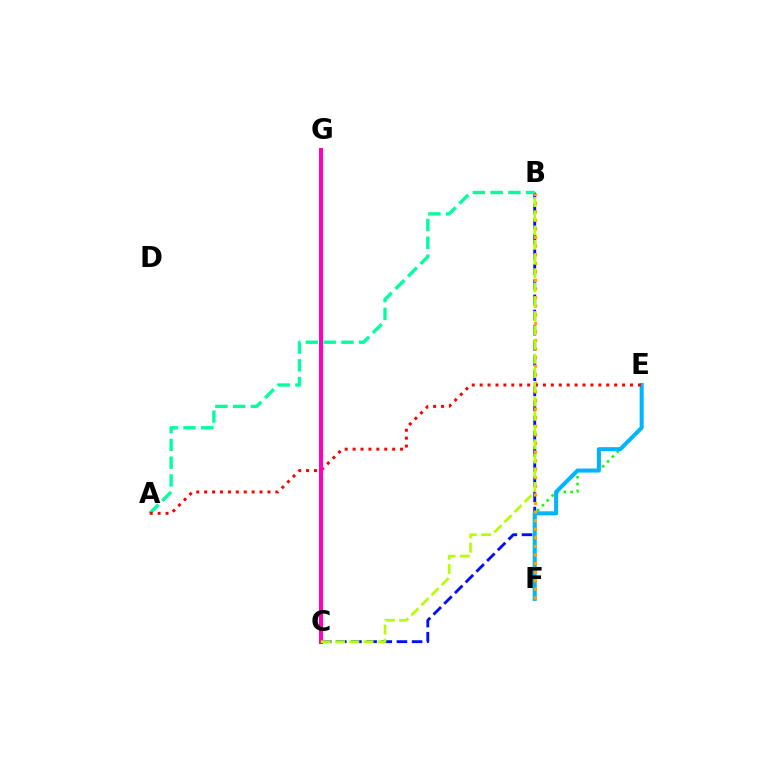{('B', 'C'): [{'color': '#0010ff', 'line_style': 'dashed', 'thickness': 2.06}, {'color': '#b3ff00', 'line_style': 'dashed', 'thickness': 1.94}], ('C', 'G'): [{'color': '#9b00ff', 'line_style': 'solid', 'thickness': 2.15}, {'color': '#ff00bd', 'line_style': 'solid', 'thickness': 2.92}], ('A', 'B'): [{'color': '#00ff9d', 'line_style': 'dashed', 'thickness': 2.41}], ('E', 'F'): [{'color': '#08ff00', 'line_style': 'dotted', 'thickness': 1.86}, {'color': '#00b5ff', 'line_style': 'solid', 'thickness': 2.91}], ('B', 'F'): [{'color': '#ffa500', 'line_style': 'dotted', 'thickness': 2.33}], ('A', 'E'): [{'color': '#ff0000', 'line_style': 'dotted', 'thickness': 2.15}]}